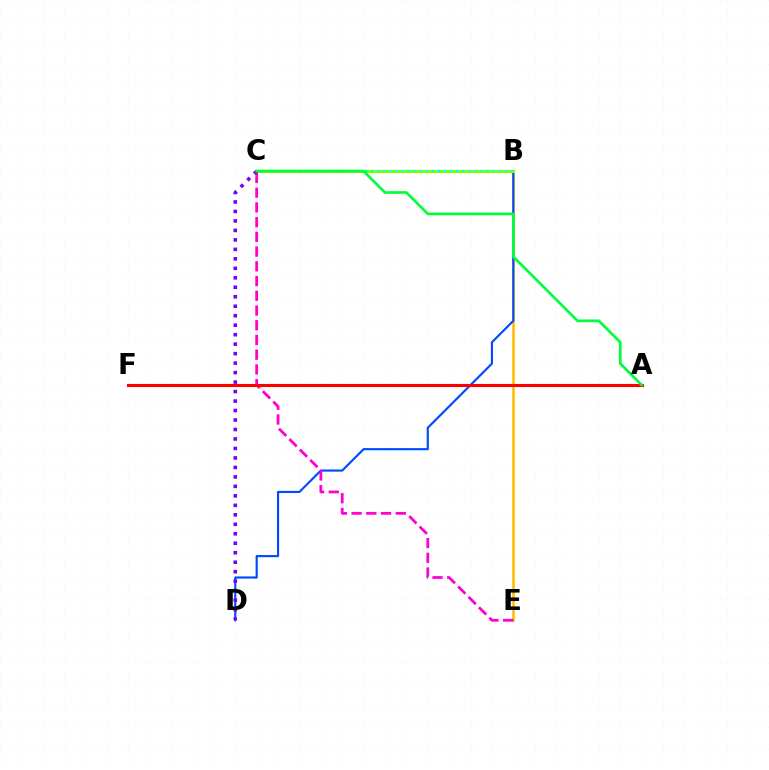{('B', 'E'): [{'color': '#ffbd00', 'line_style': 'solid', 'thickness': 1.87}], ('B', 'D'): [{'color': '#004bff', 'line_style': 'solid', 'thickness': 1.55}], ('B', 'C'): [{'color': '#84ff00', 'line_style': 'solid', 'thickness': 2.27}, {'color': '#00fff6', 'line_style': 'dotted', 'thickness': 1.65}], ('C', 'E'): [{'color': '#ff00cf', 'line_style': 'dashed', 'thickness': 2.0}], ('C', 'D'): [{'color': '#7200ff', 'line_style': 'dotted', 'thickness': 2.58}], ('A', 'F'): [{'color': '#ff0000', 'line_style': 'solid', 'thickness': 2.23}], ('A', 'C'): [{'color': '#00ff39', 'line_style': 'solid', 'thickness': 1.94}]}